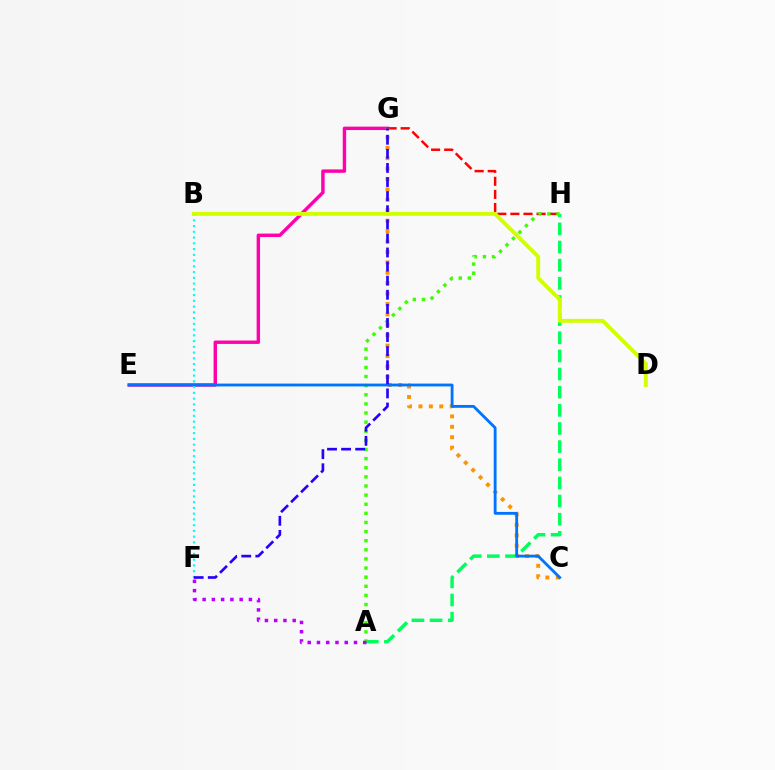{('E', 'G'): [{'color': '#ff00ac', 'line_style': 'solid', 'thickness': 2.45}], ('G', 'H'): [{'color': '#ff0000', 'line_style': 'dashed', 'thickness': 1.78}], ('C', 'G'): [{'color': '#ff9400', 'line_style': 'dotted', 'thickness': 2.83}], ('A', 'H'): [{'color': '#00ff5c', 'line_style': 'dashed', 'thickness': 2.46}, {'color': '#3dff00', 'line_style': 'dotted', 'thickness': 2.48}], ('A', 'F'): [{'color': '#b900ff', 'line_style': 'dotted', 'thickness': 2.51}], ('C', 'E'): [{'color': '#0074ff', 'line_style': 'solid', 'thickness': 2.04}], ('B', 'F'): [{'color': '#00fff6', 'line_style': 'dotted', 'thickness': 1.56}], ('F', 'G'): [{'color': '#2500ff', 'line_style': 'dashed', 'thickness': 1.91}], ('B', 'D'): [{'color': '#d1ff00', 'line_style': 'solid', 'thickness': 2.79}]}